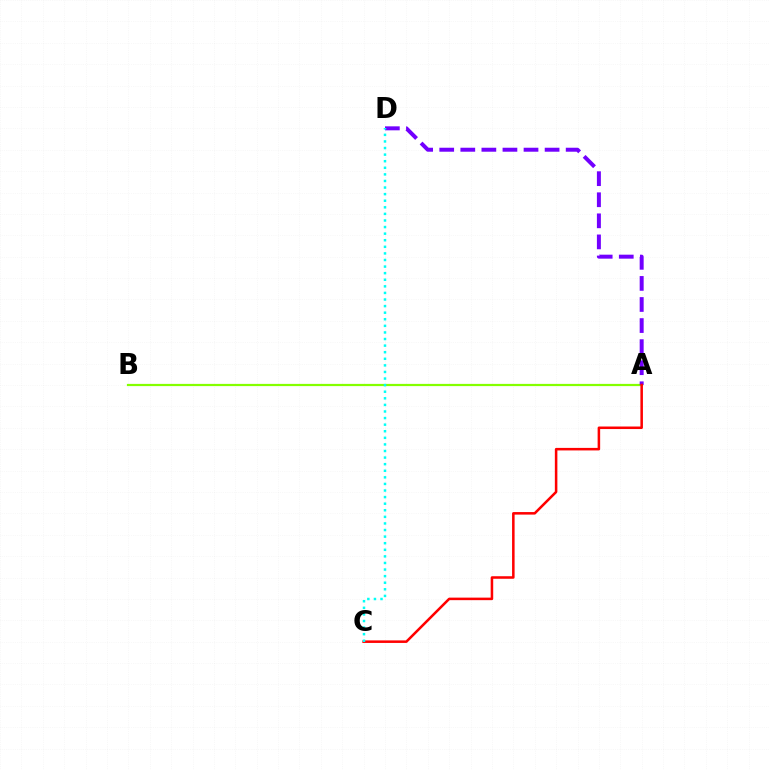{('A', 'B'): [{'color': '#84ff00', 'line_style': 'solid', 'thickness': 1.6}], ('A', 'D'): [{'color': '#7200ff', 'line_style': 'dashed', 'thickness': 2.86}], ('A', 'C'): [{'color': '#ff0000', 'line_style': 'solid', 'thickness': 1.83}], ('C', 'D'): [{'color': '#00fff6', 'line_style': 'dotted', 'thickness': 1.79}]}